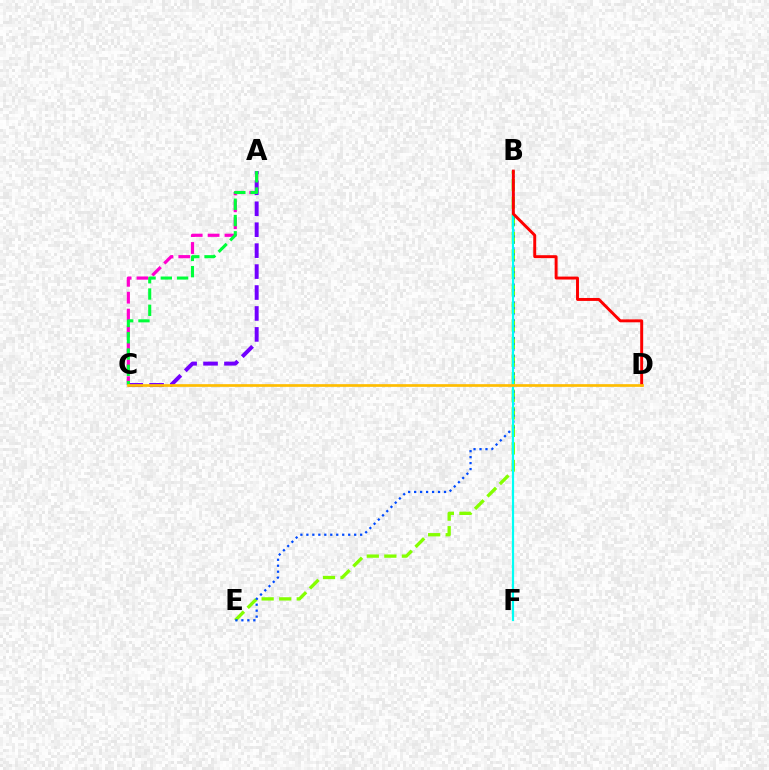{('A', 'C'): [{'color': '#ff00cf', 'line_style': 'dashed', 'thickness': 2.29}, {'color': '#7200ff', 'line_style': 'dashed', 'thickness': 2.84}, {'color': '#00ff39', 'line_style': 'dashed', 'thickness': 2.21}], ('B', 'E'): [{'color': '#84ff00', 'line_style': 'dashed', 'thickness': 2.38}, {'color': '#004bff', 'line_style': 'dotted', 'thickness': 1.62}], ('B', 'F'): [{'color': '#00fff6', 'line_style': 'solid', 'thickness': 1.59}], ('B', 'D'): [{'color': '#ff0000', 'line_style': 'solid', 'thickness': 2.12}], ('C', 'D'): [{'color': '#ffbd00', 'line_style': 'solid', 'thickness': 1.94}]}